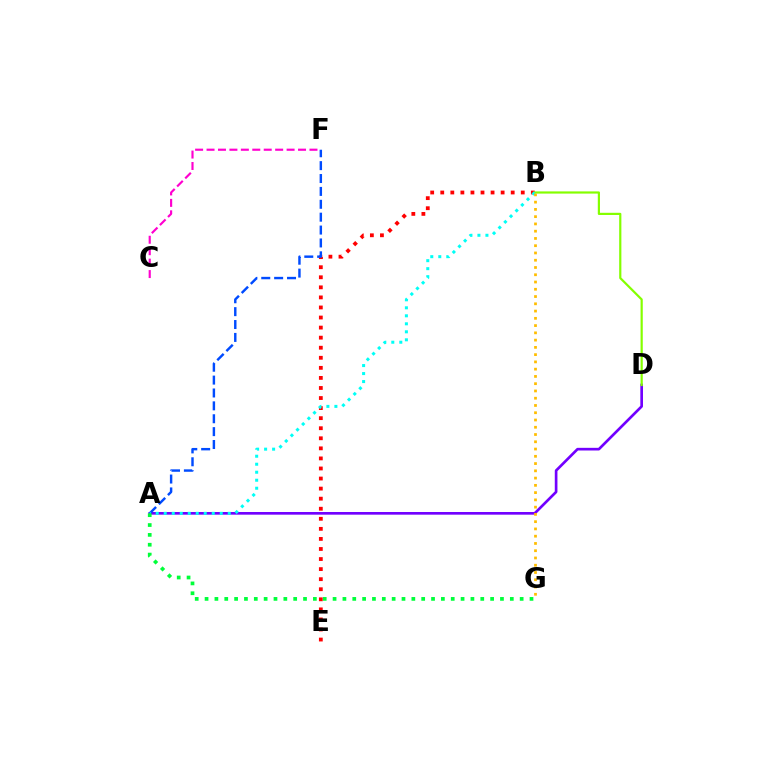{('C', 'F'): [{'color': '#ff00cf', 'line_style': 'dashed', 'thickness': 1.55}], ('B', 'E'): [{'color': '#ff0000', 'line_style': 'dotted', 'thickness': 2.73}], ('A', 'D'): [{'color': '#7200ff', 'line_style': 'solid', 'thickness': 1.92}], ('B', 'D'): [{'color': '#84ff00', 'line_style': 'solid', 'thickness': 1.58}], ('A', 'F'): [{'color': '#004bff', 'line_style': 'dashed', 'thickness': 1.75}], ('A', 'B'): [{'color': '#00fff6', 'line_style': 'dotted', 'thickness': 2.17}], ('B', 'G'): [{'color': '#ffbd00', 'line_style': 'dotted', 'thickness': 1.97}], ('A', 'G'): [{'color': '#00ff39', 'line_style': 'dotted', 'thickness': 2.68}]}